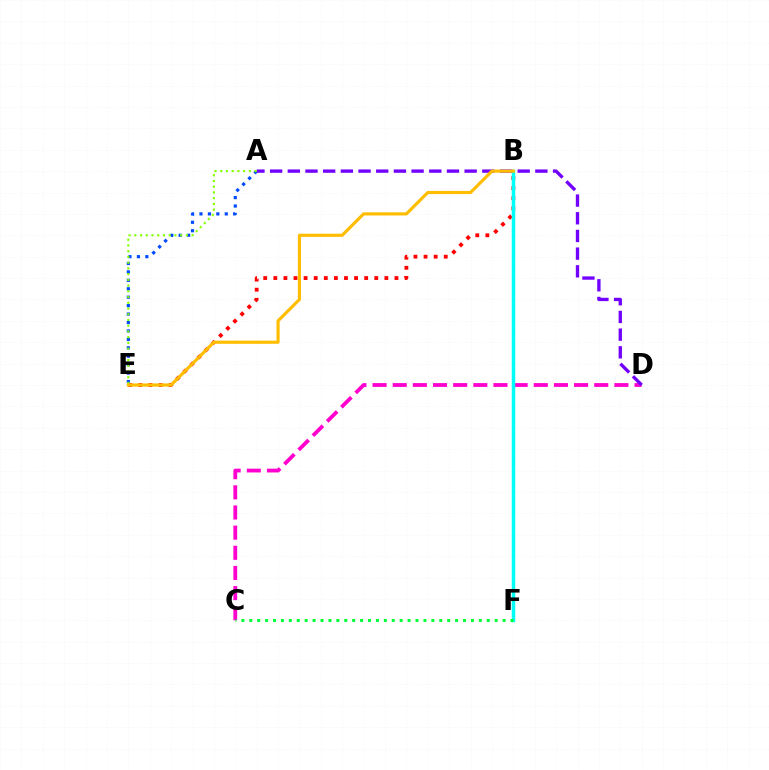{('B', 'E'): [{'color': '#ff0000', 'line_style': 'dotted', 'thickness': 2.74}, {'color': '#ffbd00', 'line_style': 'solid', 'thickness': 2.27}], ('A', 'E'): [{'color': '#004bff', 'line_style': 'dotted', 'thickness': 2.29}, {'color': '#84ff00', 'line_style': 'dotted', 'thickness': 1.56}], ('C', 'D'): [{'color': '#ff00cf', 'line_style': 'dashed', 'thickness': 2.74}], ('A', 'D'): [{'color': '#7200ff', 'line_style': 'dashed', 'thickness': 2.4}], ('B', 'F'): [{'color': '#00fff6', 'line_style': 'solid', 'thickness': 2.52}], ('C', 'F'): [{'color': '#00ff39', 'line_style': 'dotted', 'thickness': 2.15}]}